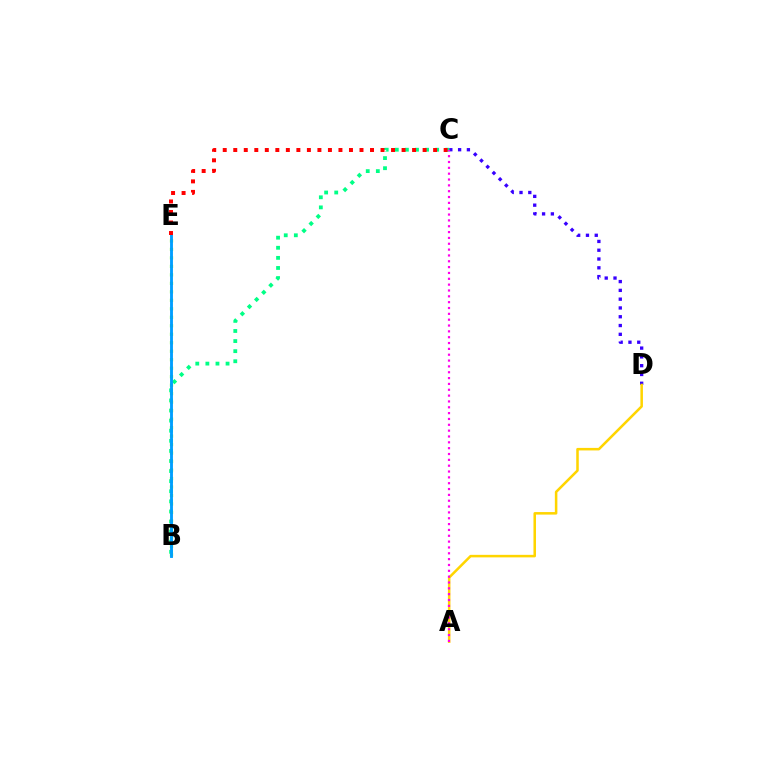{('C', 'D'): [{'color': '#3700ff', 'line_style': 'dotted', 'thickness': 2.39}], ('A', 'D'): [{'color': '#ffd500', 'line_style': 'solid', 'thickness': 1.82}], ('B', 'C'): [{'color': '#00ff86', 'line_style': 'dotted', 'thickness': 2.74}], ('B', 'E'): [{'color': '#4fff00', 'line_style': 'dotted', 'thickness': 2.31}, {'color': '#009eff', 'line_style': 'solid', 'thickness': 2.07}], ('C', 'E'): [{'color': '#ff0000', 'line_style': 'dotted', 'thickness': 2.86}], ('A', 'C'): [{'color': '#ff00ed', 'line_style': 'dotted', 'thickness': 1.59}]}